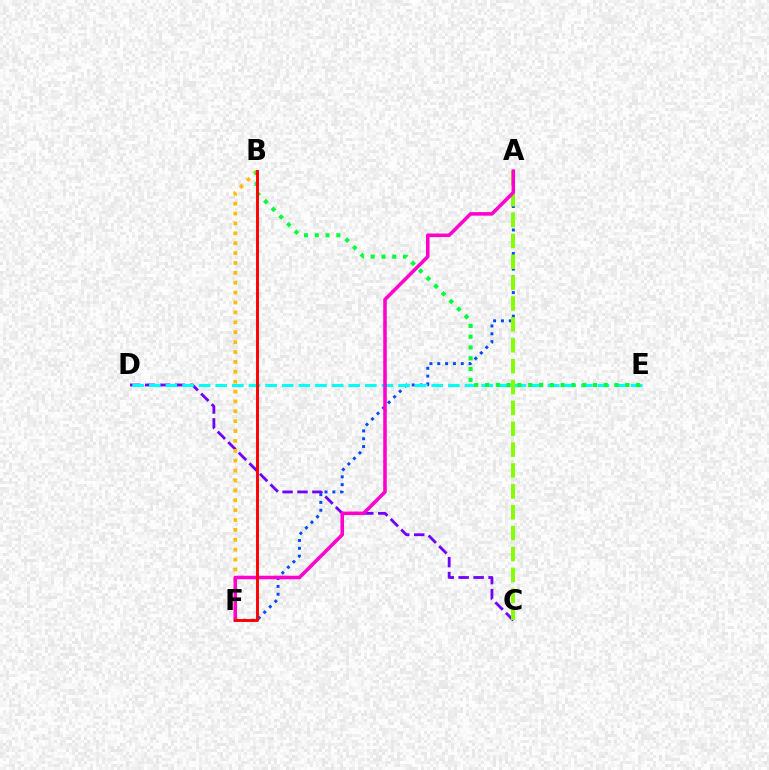{('A', 'F'): [{'color': '#004bff', 'line_style': 'dotted', 'thickness': 2.13}, {'color': '#ff00cf', 'line_style': 'solid', 'thickness': 2.55}], ('C', 'D'): [{'color': '#7200ff', 'line_style': 'dashed', 'thickness': 2.03}], ('D', 'E'): [{'color': '#00fff6', 'line_style': 'dashed', 'thickness': 2.26}], ('A', 'C'): [{'color': '#84ff00', 'line_style': 'dashed', 'thickness': 2.84}], ('B', 'F'): [{'color': '#ffbd00', 'line_style': 'dotted', 'thickness': 2.69}, {'color': '#ff0000', 'line_style': 'solid', 'thickness': 2.1}], ('B', 'E'): [{'color': '#00ff39', 'line_style': 'dotted', 'thickness': 2.93}]}